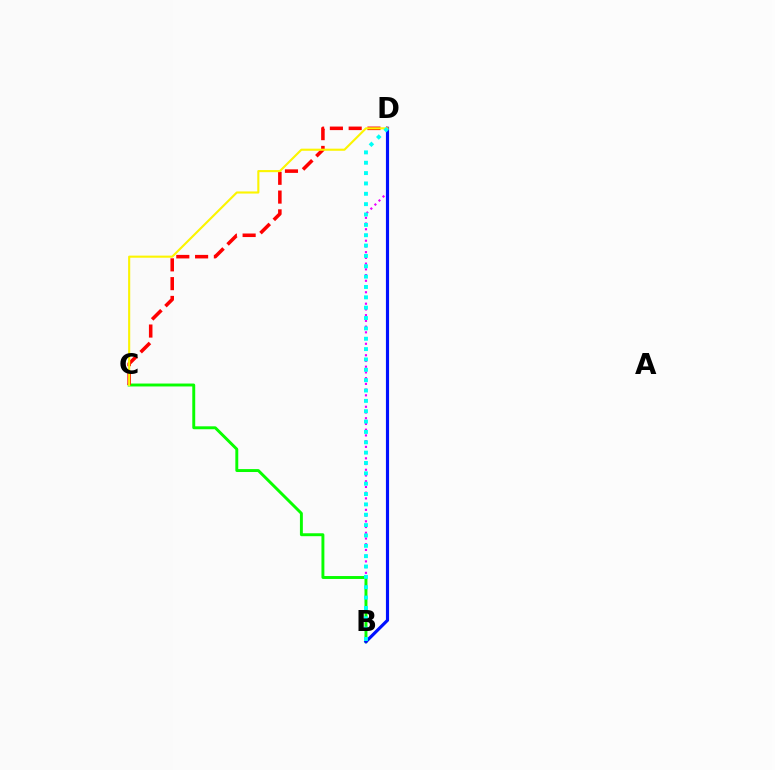{('B', 'D'): [{'color': '#ee00ff', 'line_style': 'dotted', 'thickness': 1.56}, {'color': '#0010ff', 'line_style': 'solid', 'thickness': 2.27}, {'color': '#00fff6', 'line_style': 'dotted', 'thickness': 2.81}], ('B', 'C'): [{'color': '#08ff00', 'line_style': 'solid', 'thickness': 2.1}], ('C', 'D'): [{'color': '#ff0000', 'line_style': 'dashed', 'thickness': 2.55}, {'color': '#fcf500', 'line_style': 'solid', 'thickness': 1.52}]}